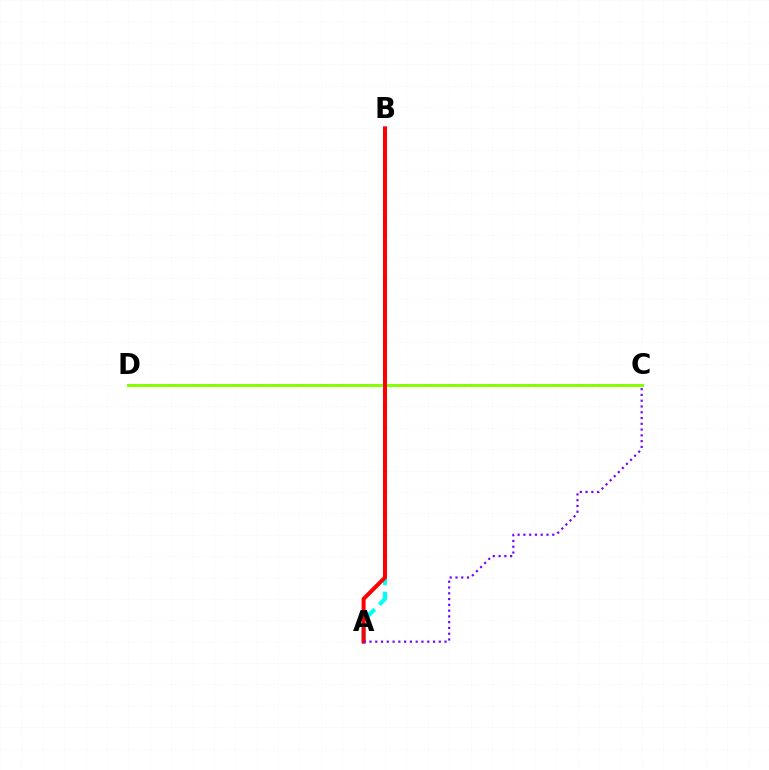{('C', 'D'): [{'color': '#84ff00', 'line_style': 'solid', 'thickness': 2.14}], ('A', 'B'): [{'color': '#00fff6', 'line_style': 'dashed', 'thickness': 2.96}, {'color': '#ff0000', 'line_style': 'solid', 'thickness': 2.89}], ('A', 'C'): [{'color': '#7200ff', 'line_style': 'dotted', 'thickness': 1.57}]}